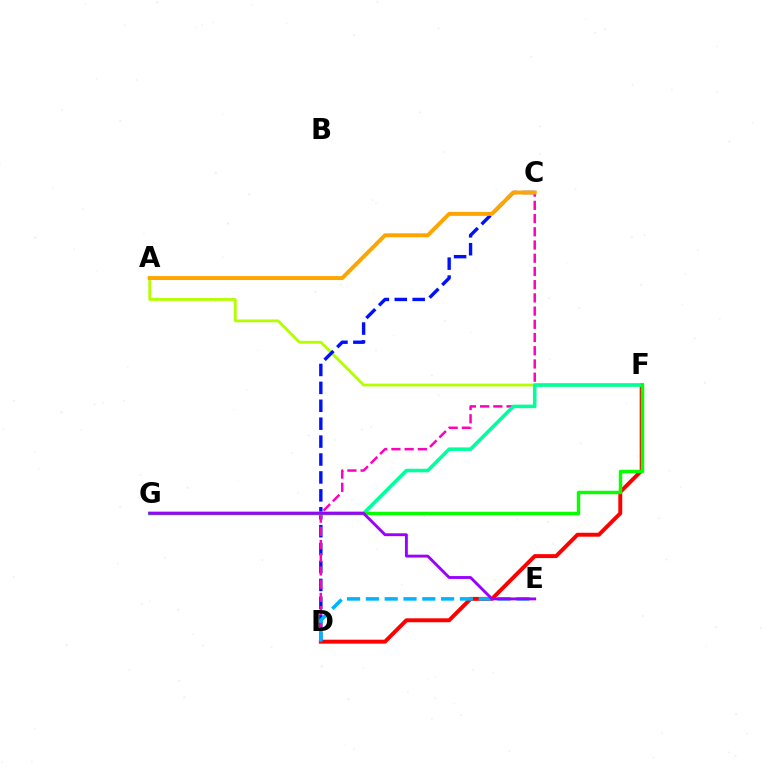{('D', 'F'): [{'color': '#ff0000', 'line_style': 'solid', 'thickness': 2.84}], ('A', 'F'): [{'color': '#b3ff00', 'line_style': 'solid', 'thickness': 2.02}], ('C', 'D'): [{'color': '#0010ff', 'line_style': 'dashed', 'thickness': 2.43}, {'color': '#ff00bd', 'line_style': 'dashed', 'thickness': 1.8}], ('A', 'C'): [{'color': '#ffa500', 'line_style': 'solid', 'thickness': 2.86}], ('D', 'E'): [{'color': '#00b5ff', 'line_style': 'dashed', 'thickness': 2.56}], ('F', 'G'): [{'color': '#00ff9d', 'line_style': 'solid', 'thickness': 2.56}, {'color': '#08ff00', 'line_style': 'solid', 'thickness': 2.48}], ('E', 'G'): [{'color': '#9b00ff', 'line_style': 'solid', 'thickness': 2.07}]}